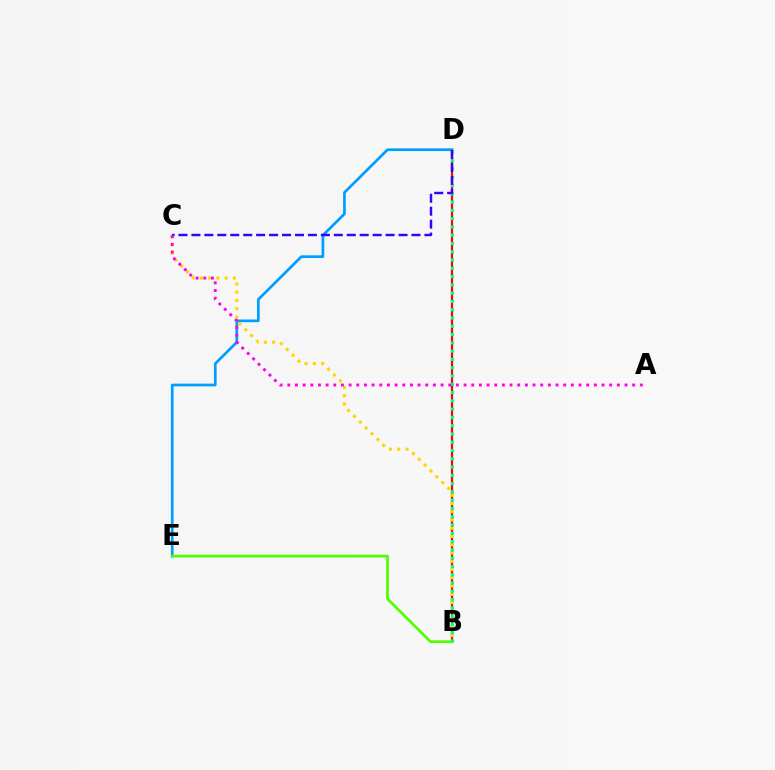{('B', 'D'): [{'color': '#ff0000', 'line_style': 'solid', 'thickness': 1.6}, {'color': '#00ff86', 'line_style': 'dotted', 'thickness': 2.25}], ('D', 'E'): [{'color': '#009eff', 'line_style': 'solid', 'thickness': 1.95}], ('B', 'C'): [{'color': '#ffd500', 'line_style': 'dotted', 'thickness': 2.24}], ('B', 'E'): [{'color': '#4fff00', 'line_style': 'solid', 'thickness': 1.95}], ('C', 'D'): [{'color': '#3700ff', 'line_style': 'dashed', 'thickness': 1.76}], ('A', 'C'): [{'color': '#ff00ed', 'line_style': 'dotted', 'thickness': 2.08}]}